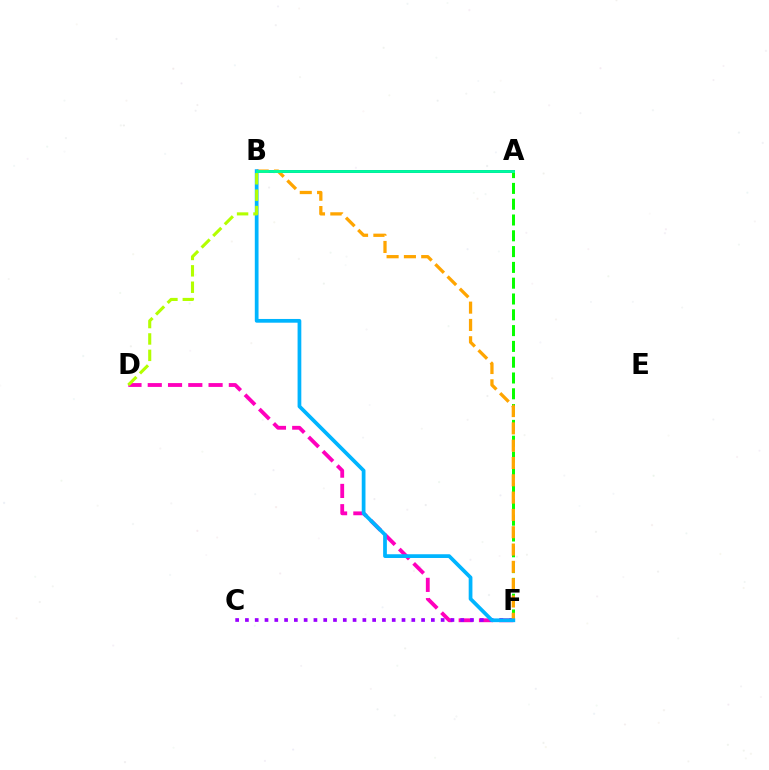{('D', 'F'): [{'color': '#ff00bd', 'line_style': 'dashed', 'thickness': 2.75}], ('A', 'B'): [{'color': '#ff0000', 'line_style': 'solid', 'thickness': 2.08}, {'color': '#0010ff', 'line_style': 'solid', 'thickness': 1.87}, {'color': '#00ff9d', 'line_style': 'solid', 'thickness': 2.05}], ('C', 'F'): [{'color': '#9b00ff', 'line_style': 'dotted', 'thickness': 2.66}], ('A', 'F'): [{'color': '#08ff00', 'line_style': 'dashed', 'thickness': 2.15}], ('B', 'F'): [{'color': '#ffa500', 'line_style': 'dashed', 'thickness': 2.35}, {'color': '#00b5ff', 'line_style': 'solid', 'thickness': 2.69}], ('B', 'D'): [{'color': '#b3ff00', 'line_style': 'dashed', 'thickness': 2.23}]}